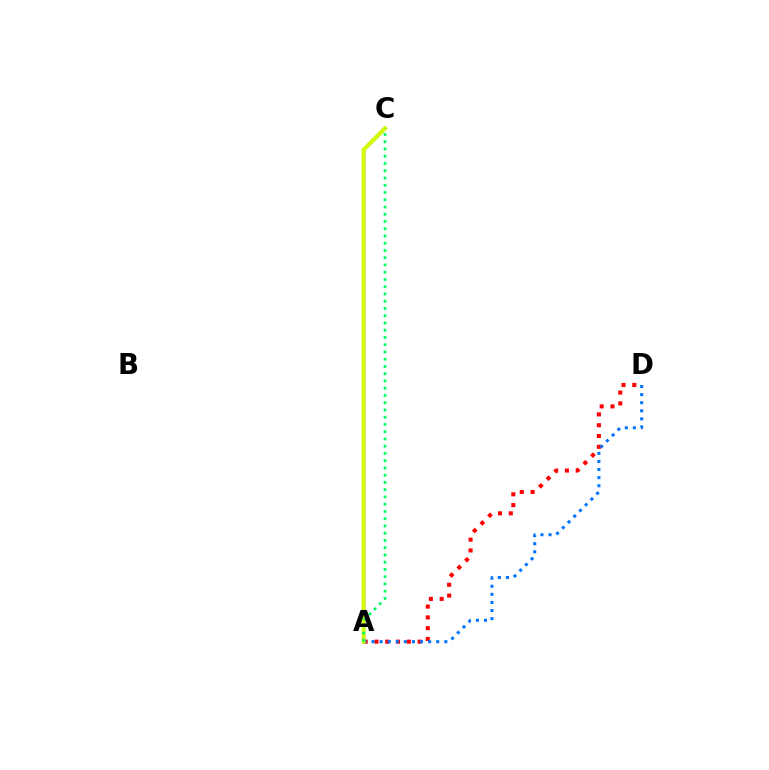{('A', 'D'): [{'color': '#ff0000', 'line_style': 'dotted', 'thickness': 2.93}, {'color': '#0074ff', 'line_style': 'dotted', 'thickness': 2.2}], ('A', 'C'): [{'color': '#b900ff', 'line_style': 'solid', 'thickness': 2.41}, {'color': '#d1ff00', 'line_style': 'solid', 'thickness': 2.84}, {'color': '#00ff5c', 'line_style': 'dotted', 'thickness': 1.97}]}